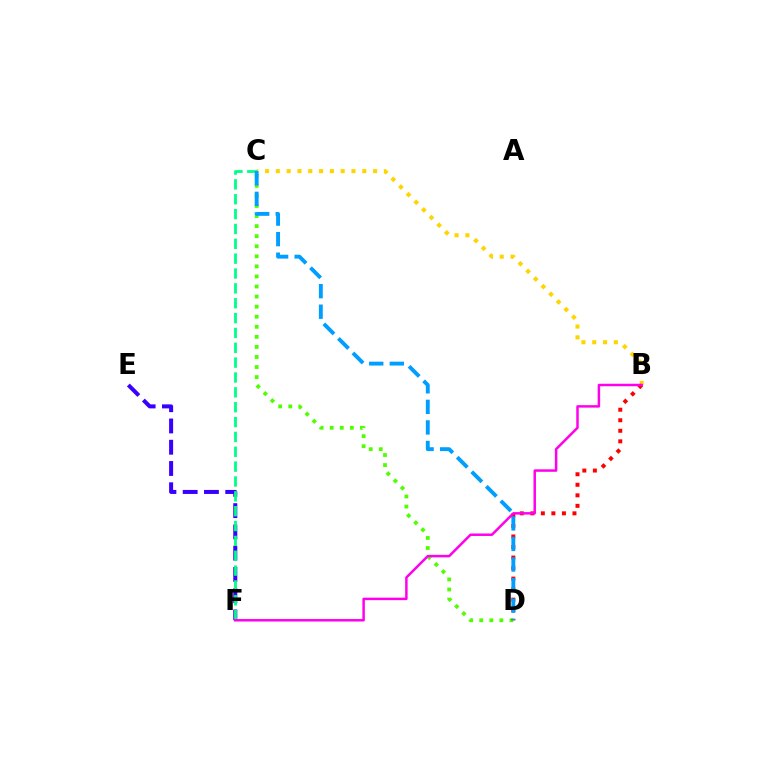{('B', 'C'): [{'color': '#ffd500', 'line_style': 'dotted', 'thickness': 2.94}], ('C', 'D'): [{'color': '#4fff00', 'line_style': 'dotted', 'thickness': 2.73}, {'color': '#009eff', 'line_style': 'dashed', 'thickness': 2.79}], ('E', 'F'): [{'color': '#3700ff', 'line_style': 'dashed', 'thickness': 2.89}], ('C', 'F'): [{'color': '#00ff86', 'line_style': 'dashed', 'thickness': 2.02}], ('B', 'D'): [{'color': '#ff0000', 'line_style': 'dotted', 'thickness': 2.86}], ('B', 'F'): [{'color': '#ff00ed', 'line_style': 'solid', 'thickness': 1.79}]}